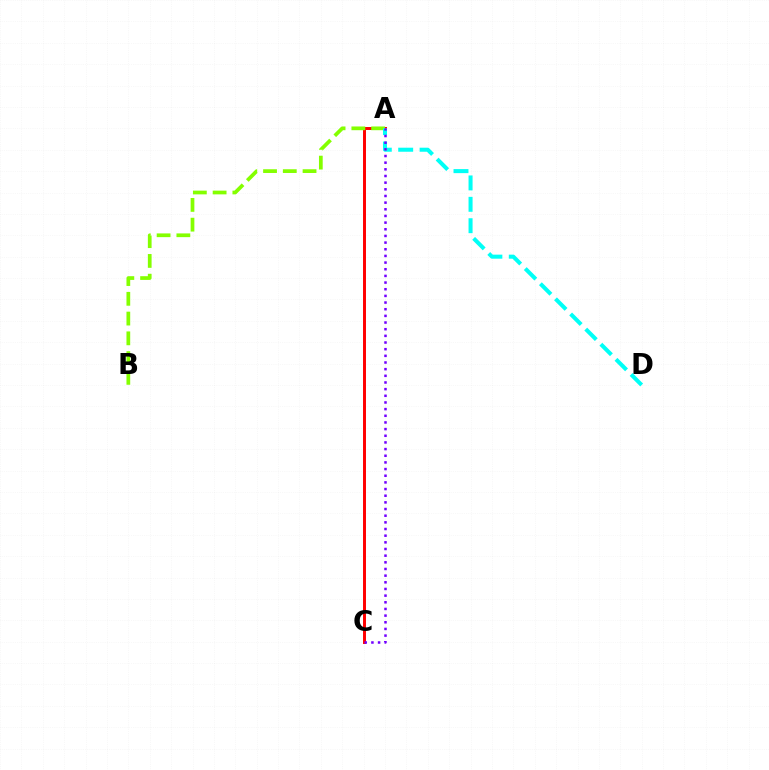{('A', 'C'): [{'color': '#ff0000', 'line_style': 'solid', 'thickness': 2.13}, {'color': '#7200ff', 'line_style': 'dotted', 'thickness': 1.81}], ('A', 'B'): [{'color': '#84ff00', 'line_style': 'dashed', 'thickness': 2.68}], ('A', 'D'): [{'color': '#00fff6', 'line_style': 'dashed', 'thickness': 2.91}]}